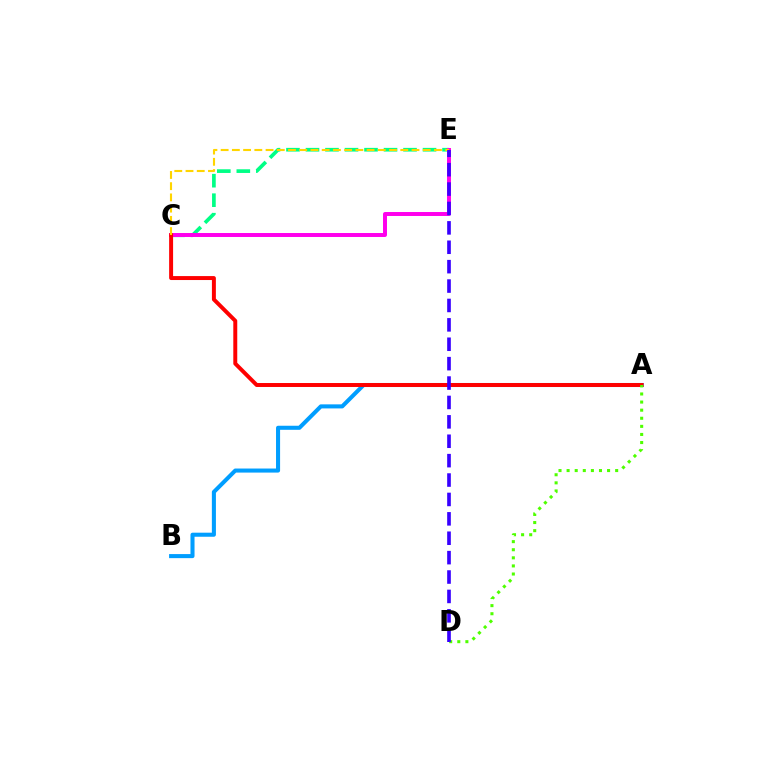{('C', 'E'): [{'color': '#00ff86', 'line_style': 'dashed', 'thickness': 2.65}, {'color': '#ff00ed', 'line_style': 'solid', 'thickness': 2.85}, {'color': '#ffd500', 'line_style': 'dashed', 'thickness': 1.53}], ('A', 'B'): [{'color': '#009eff', 'line_style': 'solid', 'thickness': 2.92}], ('A', 'C'): [{'color': '#ff0000', 'line_style': 'solid', 'thickness': 2.85}], ('A', 'D'): [{'color': '#4fff00', 'line_style': 'dotted', 'thickness': 2.2}], ('D', 'E'): [{'color': '#3700ff', 'line_style': 'dashed', 'thickness': 2.64}]}